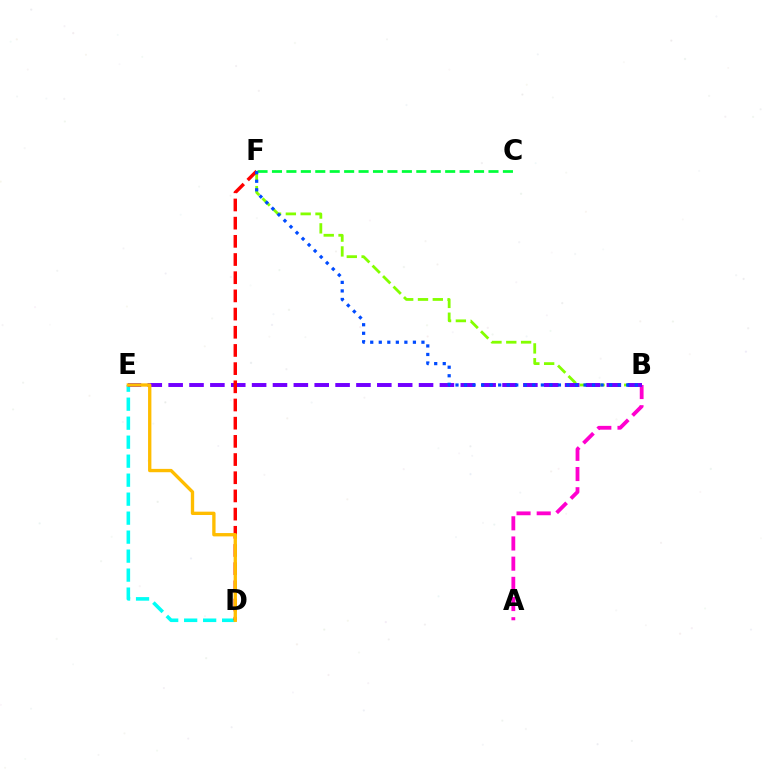{('A', 'B'): [{'color': '#ff00cf', 'line_style': 'dashed', 'thickness': 2.74}], ('D', 'E'): [{'color': '#00fff6', 'line_style': 'dashed', 'thickness': 2.58}, {'color': '#ffbd00', 'line_style': 'solid', 'thickness': 2.4}], ('C', 'F'): [{'color': '#00ff39', 'line_style': 'dashed', 'thickness': 1.96}], ('B', 'F'): [{'color': '#84ff00', 'line_style': 'dashed', 'thickness': 2.01}, {'color': '#004bff', 'line_style': 'dotted', 'thickness': 2.32}], ('B', 'E'): [{'color': '#7200ff', 'line_style': 'dashed', 'thickness': 2.83}], ('D', 'F'): [{'color': '#ff0000', 'line_style': 'dashed', 'thickness': 2.47}]}